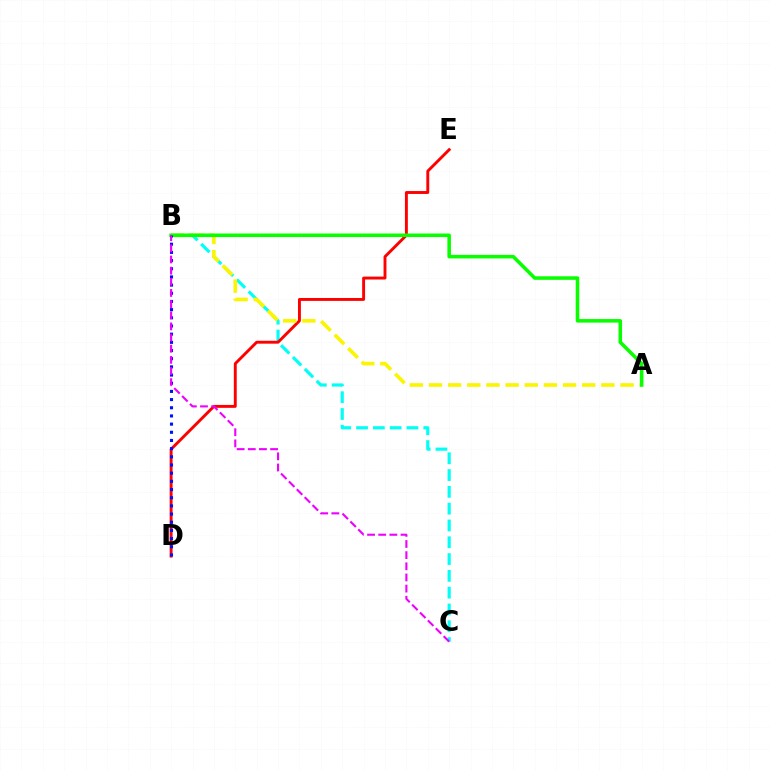{('B', 'C'): [{'color': '#00fff6', 'line_style': 'dashed', 'thickness': 2.28}, {'color': '#ee00ff', 'line_style': 'dashed', 'thickness': 1.51}], ('D', 'E'): [{'color': '#ff0000', 'line_style': 'solid', 'thickness': 2.09}], ('A', 'B'): [{'color': '#fcf500', 'line_style': 'dashed', 'thickness': 2.6}, {'color': '#08ff00', 'line_style': 'solid', 'thickness': 2.55}], ('B', 'D'): [{'color': '#0010ff', 'line_style': 'dotted', 'thickness': 2.22}]}